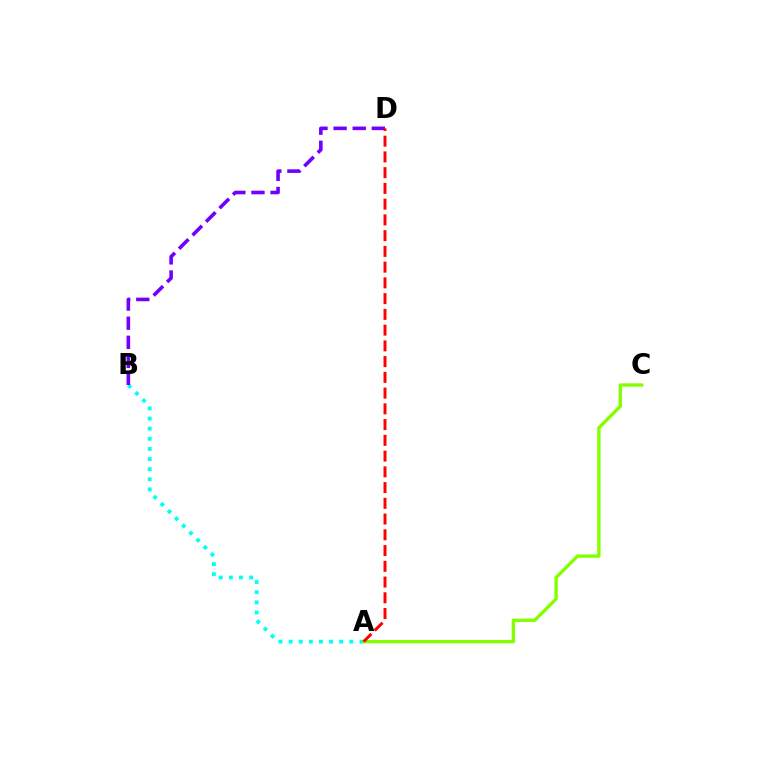{('A', 'B'): [{'color': '#00fff6', 'line_style': 'dotted', 'thickness': 2.75}], ('B', 'D'): [{'color': '#7200ff', 'line_style': 'dashed', 'thickness': 2.6}], ('A', 'C'): [{'color': '#84ff00', 'line_style': 'solid', 'thickness': 2.42}], ('A', 'D'): [{'color': '#ff0000', 'line_style': 'dashed', 'thickness': 2.14}]}